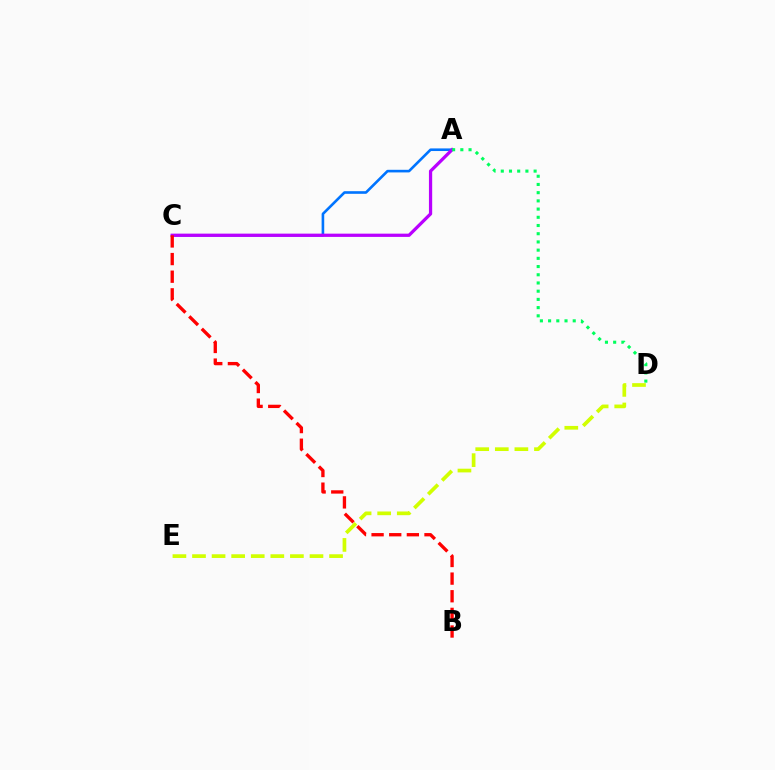{('A', 'C'): [{'color': '#0074ff', 'line_style': 'solid', 'thickness': 1.88}, {'color': '#b900ff', 'line_style': 'solid', 'thickness': 2.34}], ('D', 'E'): [{'color': '#d1ff00', 'line_style': 'dashed', 'thickness': 2.66}], ('B', 'C'): [{'color': '#ff0000', 'line_style': 'dashed', 'thickness': 2.4}], ('A', 'D'): [{'color': '#00ff5c', 'line_style': 'dotted', 'thickness': 2.23}]}